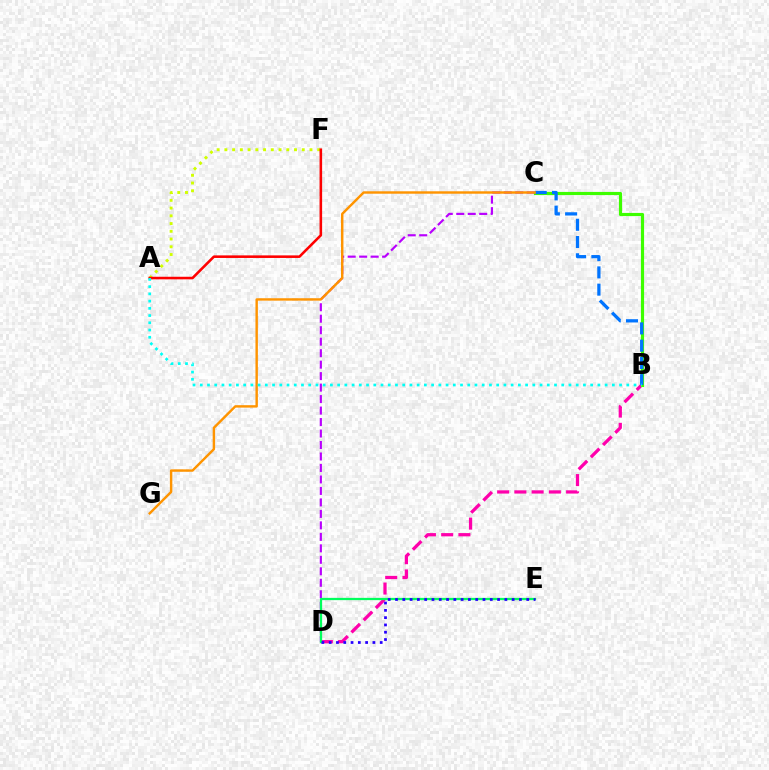{('C', 'D'): [{'color': '#b900ff', 'line_style': 'dashed', 'thickness': 1.56}], ('B', 'D'): [{'color': '#ff00ac', 'line_style': 'dashed', 'thickness': 2.34}], ('B', 'C'): [{'color': '#3dff00', 'line_style': 'solid', 'thickness': 2.27}, {'color': '#0074ff', 'line_style': 'dashed', 'thickness': 2.34}], ('D', 'E'): [{'color': '#00ff5c', 'line_style': 'solid', 'thickness': 1.63}, {'color': '#2500ff', 'line_style': 'dotted', 'thickness': 1.98}], ('A', 'F'): [{'color': '#d1ff00', 'line_style': 'dotted', 'thickness': 2.1}, {'color': '#ff0000', 'line_style': 'solid', 'thickness': 1.86}], ('C', 'G'): [{'color': '#ff9400', 'line_style': 'solid', 'thickness': 1.75}], ('A', 'B'): [{'color': '#00fff6', 'line_style': 'dotted', 'thickness': 1.96}]}